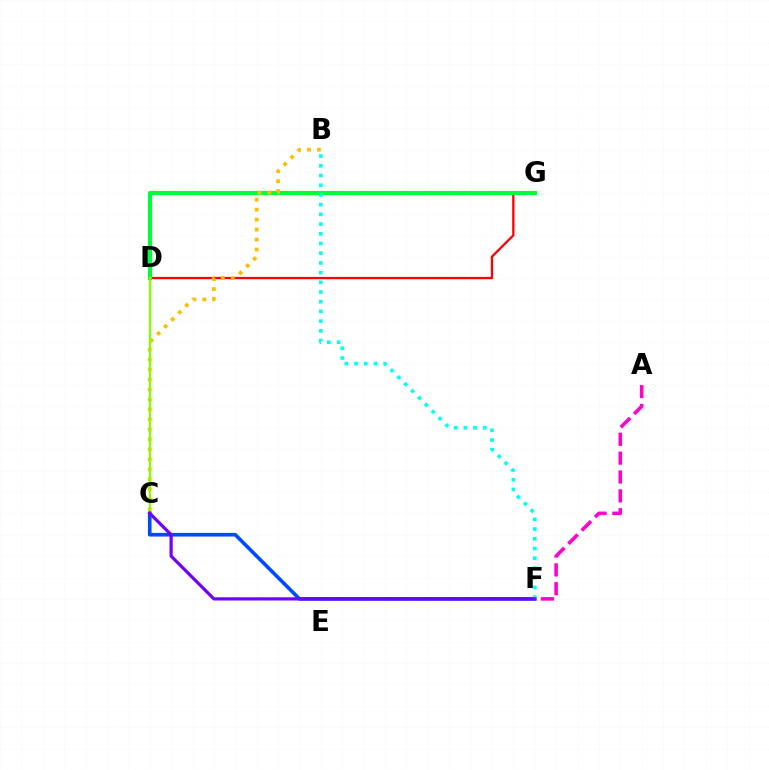{('D', 'G'): [{'color': '#ff0000', 'line_style': 'solid', 'thickness': 1.66}, {'color': '#00ff39', 'line_style': 'solid', 'thickness': 2.98}], ('B', 'C'): [{'color': '#ffbd00', 'line_style': 'dotted', 'thickness': 2.71}], ('C', 'D'): [{'color': '#84ff00', 'line_style': 'solid', 'thickness': 1.67}], ('C', 'F'): [{'color': '#004bff', 'line_style': 'solid', 'thickness': 2.62}, {'color': '#7200ff', 'line_style': 'solid', 'thickness': 2.31}], ('B', 'F'): [{'color': '#00fff6', 'line_style': 'dotted', 'thickness': 2.64}], ('A', 'F'): [{'color': '#ff00cf', 'line_style': 'dashed', 'thickness': 2.56}]}